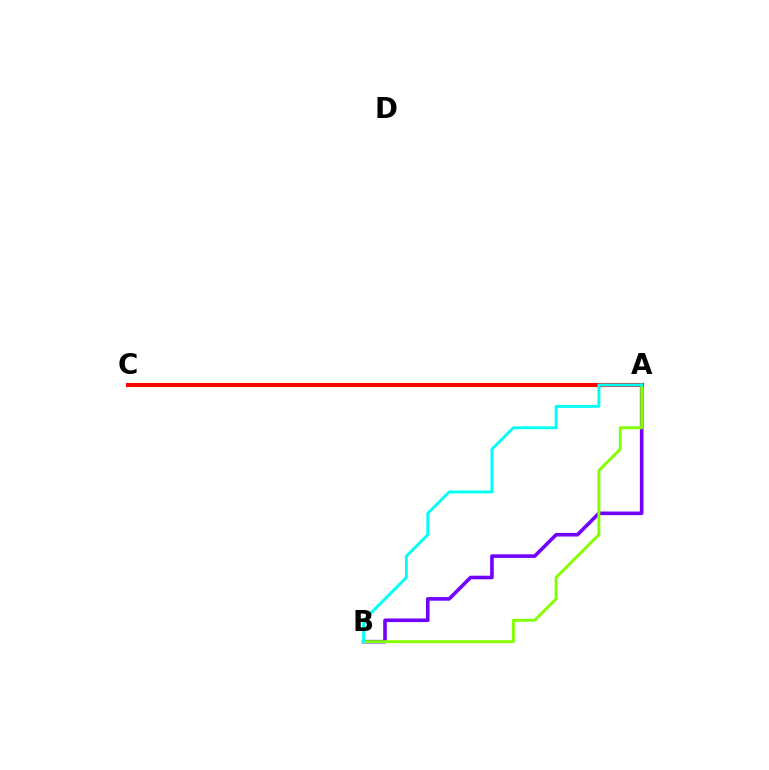{('A', 'C'): [{'color': '#ff0000', 'line_style': 'solid', 'thickness': 2.94}], ('A', 'B'): [{'color': '#7200ff', 'line_style': 'solid', 'thickness': 2.59}, {'color': '#84ff00', 'line_style': 'solid', 'thickness': 2.1}, {'color': '#00fff6', 'line_style': 'solid', 'thickness': 2.09}]}